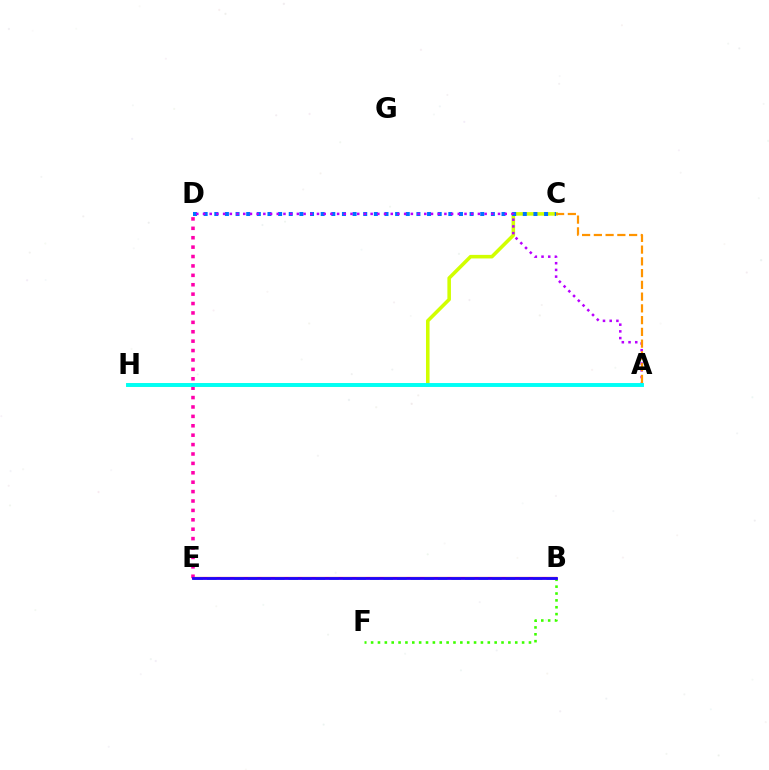{('B', 'E'): [{'color': '#ff0000', 'line_style': 'solid', 'thickness': 1.59}, {'color': '#00ff5c', 'line_style': 'dashed', 'thickness': 1.84}, {'color': '#2500ff', 'line_style': 'solid', 'thickness': 2.01}], ('C', 'H'): [{'color': '#d1ff00', 'line_style': 'solid', 'thickness': 2.57}], ('C', 'D'): [{'color': '#0074ff', 'line_style': 'dotted', 'thickness': 2.89}], ('D', 'E'): [{'color': '#ff00ac', 'line_style': 'dotted', 'thickness': 2.55}], ('A', 'D'): [{'color': '#b900ff', 'line_style': 'dotted', 'thickness': 1.82}], ('B', 'F'): [{'color': '#3dff00', 'line_style': 'dotted', 'thickness': 1.86}], ('A', 'C'): [{'color': '#ff9400', 'line_style': 'dashed', 'thickness': 1.6}], ('A', 'H'): [{'color': '#00fff6', 'line_style': 'solid', 'thickness': 2.82}]}